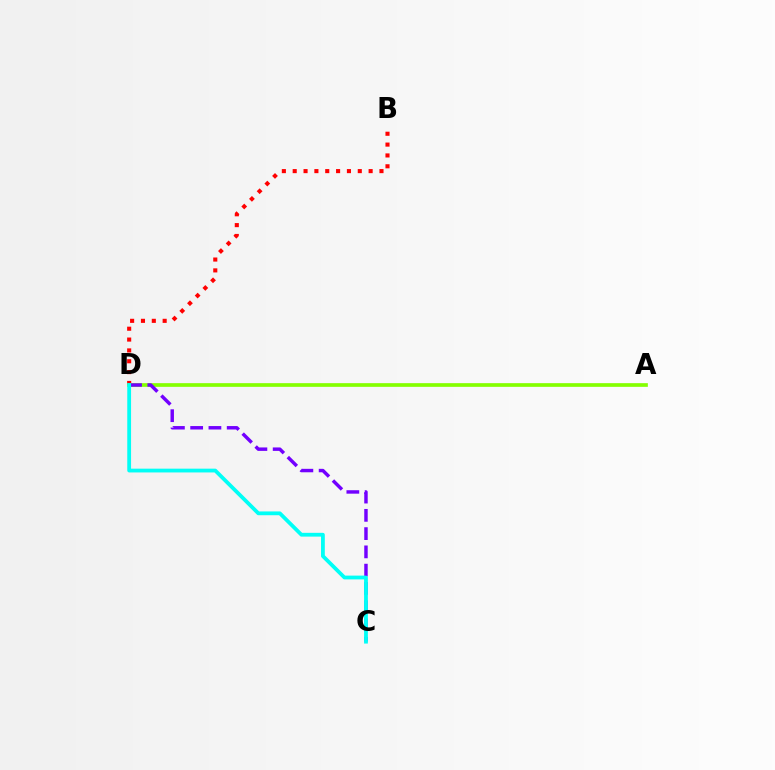{('B', 'D'): [{'color': '#ff0000', 'line_style': 'dotted', 'thickness': 2.95}], ('A', 'D'): [{'color': '#84ff00', 'line_style': 'solid', 'thickness': 2.65}], ('C', 'D'): [{'color': '#7200ff', 'line_style': 'dashed', 'thickness': 2.48}, {'color': '#00fff6', 'line_style': 'solid', 'thickness': 2.72}]}